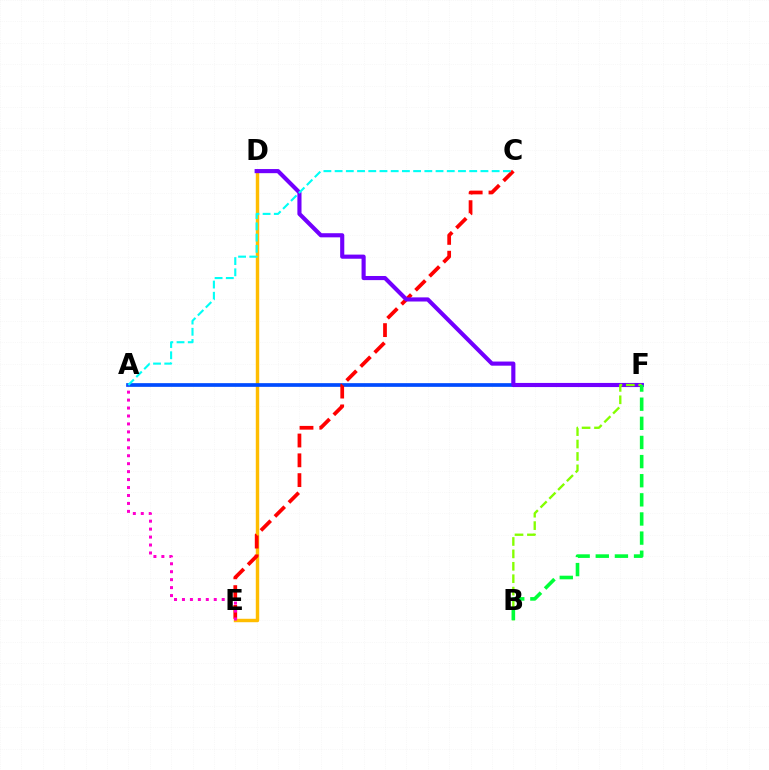{('D', 'E'): [{'color': '#ffbd00', 'line_style': 'solid', 'thickness': 2.47}], ('A', 'F'): [{'color': '#004bff', 'line_style': 'solid', 'thickness': 2.66}], ('C', 'E'): [{'color': '#ff0000', 'line_style': 'dashed', 'thickness': 2.69}], ('D', 'F'): [{'color': '#7200ff', 'line_style': 'solid', 'thickness': 2.97}], ('B', 'F'): [{'color': '#84ff00', 'line_style': 'dashed', 'thickness': 1.69}, {'color': '#00ff39', 'line_style': 'dashed', 'thickness': 2.6}], ('A', 'E'): [{'color': '#ff00cf', 'line_style': 'dotted', 'thickness': 2.16}], ('A', 'C'): [{'color': '#00fff6', 'line_style': 'dashed', 'thickness': 1.52}]}